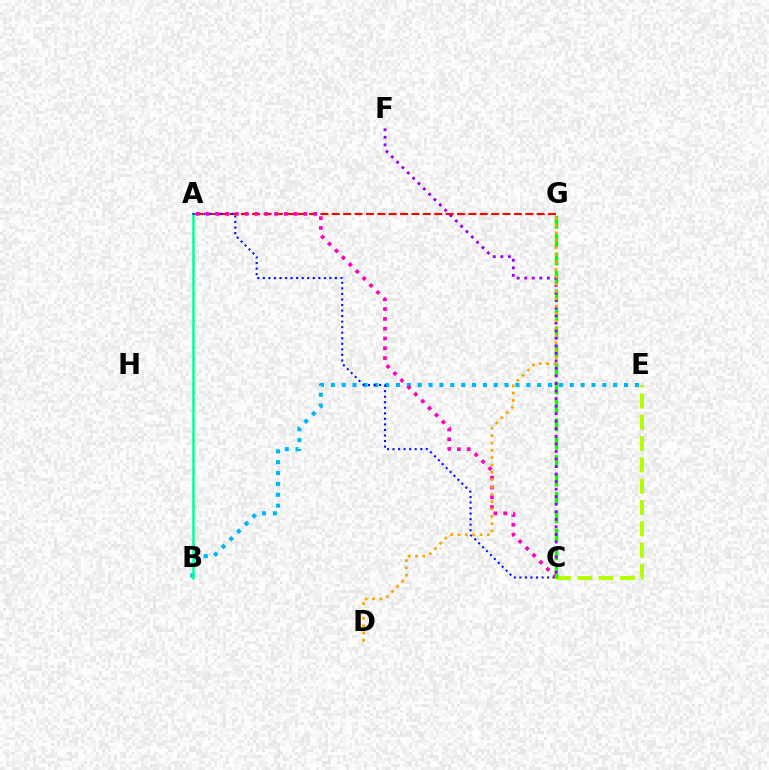{('C', 'E'): [{'color': '#b3ff00', 'line_style': 'dashed', 'thickness': 2.89}], ('B', 'E'): [{'color': '#00b5ff', 'line_style': 'dotted', 'thickness': 2.95}], ('A', 'B'): [{'color': '#00ff9d', 'line_style': 'solid', 'thickness': 1.81}], ('A', 'G'): [{'color': '#ff0000', 'line_style': 'dashed', 'thickness': 1.55}], ('A', 'C'): [{'color': '#0010ff', 'line_style': 'dotted', 'thickness': 1.51}, {'color': '#ff00bd', 'line_style': 'dotted', 'thickness': 2.66}], ('C', 'G'): [{'color': '#08ff00', 'line_style': 'dashed', 'thickness': 2.5}], ('C', 'F'): [{'color': '#9b00ff', 'line_style': 'dotted', 'thickness': 2.05}], ('D', 'G'): [{'color': '#ffa500', 'line_style': 'dotted', 'thickness': 1.99}]}